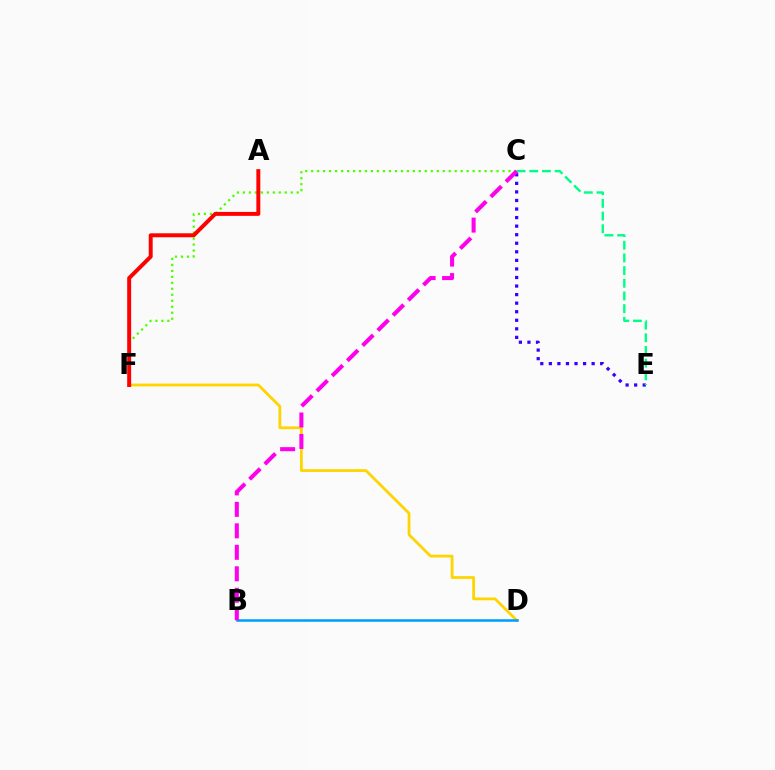{('C', 'E'): [{'color': '#3700ff', 'line_style': 'dotted', 'thickness': 2.33}, {'color': '#00ff86', 'line_style': 'dashed', 'thickness': 1.72}], ('C', 'F'): [{'color': '#4fff00', 'line_style': 'dotted', 'thickness': 1.62}], ('D', 'F'): [{'color': '#ffd500', 'line_style': 'solid', 'thickness': 2.01}], ('A', 'F'): [{'color': '#ff0000', 'line_style': 'solid', 'thickness': 2.85}], ('B', 'D'): [{'color': '#009eff', 'line_style': 'solid', 'thickness': 1.84}], ('B', 'C'): [{'color': '#ff00ed', 'line_style': 'dashed', 'thickness': 2.92}]}